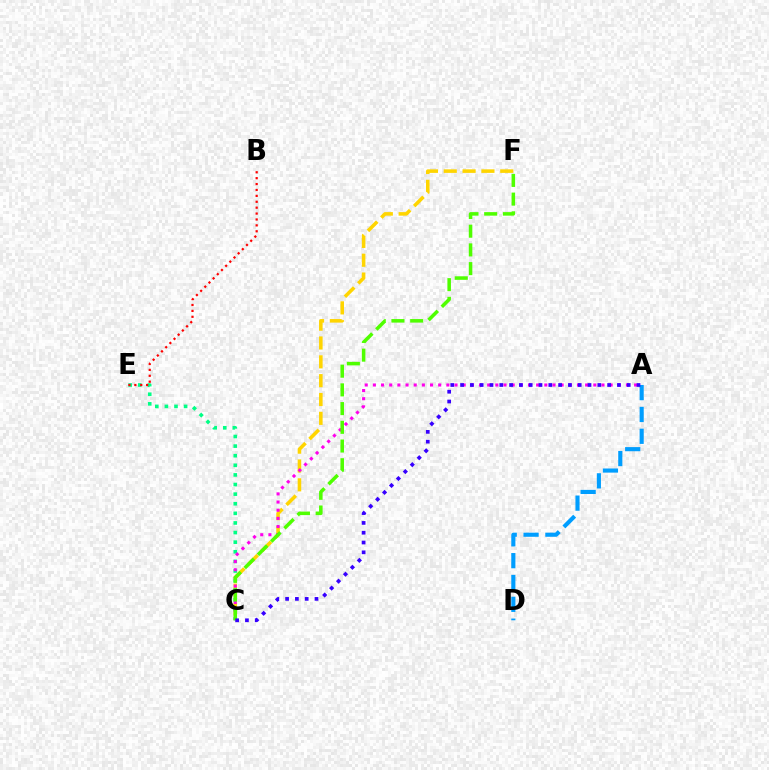{('C', 'F'): [{'color': '#ffd500', 'line_style': 'dashed', 'thickness': 2.56}, {'color': '#4fff00', 'line_style': 'dashed', 'thickness': 2.54}], ('C', 'E'): [{'color': '#00ff86', 'line_style': 'dotted', 'thickness': 2.61}], ('B', 'E'): [{'color': '#ff0000', 'line_style': 'dotted', 'thickness': 1.6}], ('A', 'C'): [{'color': '#ff00ed', 'line_style': 'dotted', 'thickness': 2.22}, {'color': '#3700ff', 'line_style': 'dotted', 'thickness': 2.66}], ('A', 'D'): [{'color': '#009eff', 'line_style': 'dashed', 'thickness': 2.97}]}